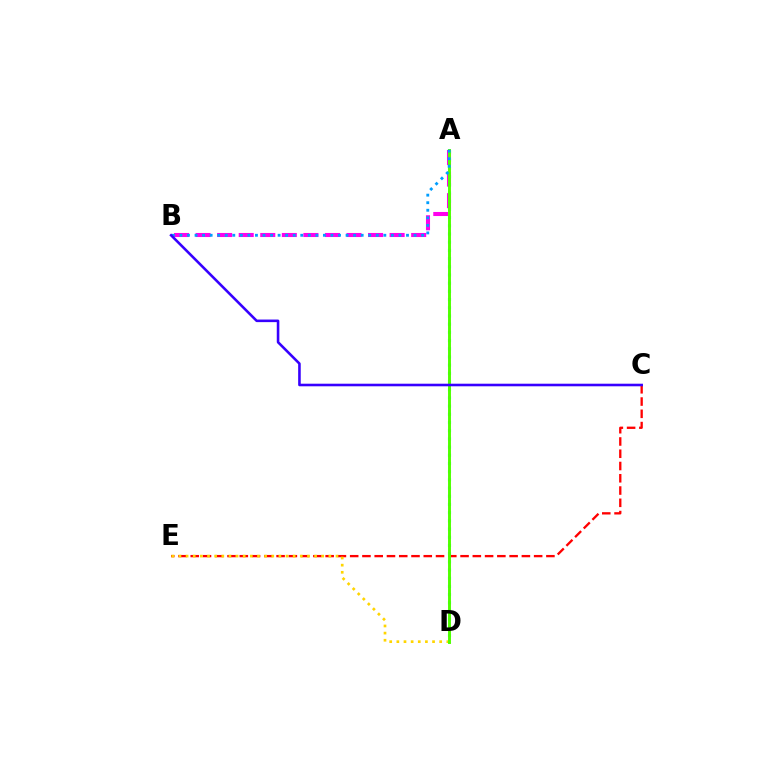{('C', 'E'): [{'color': '#ff0000', 'line_style': 'dashed', 'thickness': 1.67}], ('A', 'B'): [{'color': '#ff00ed', 'line_style': 'dashed', 'thickness': 2.93}, {'color': '#009eff', 'line_style': 'dotted', 'thickness': 2.05}], ('D', 'E'): [{'color': '#ffd500', 'line_style': 'dotted', 'thickness': 1.94}], ('A', 'D'): [{'color': '#00ff86', 'line_style': 'dotted', 'thickness': 2.23}, {'color': '#4fff00', 'line_style': 'solid', 'thickness': 2.11}], ('B', 'C'): [{'color': '#3700ff', 'line_style': 'solid', 'thickness': 1.86}]}